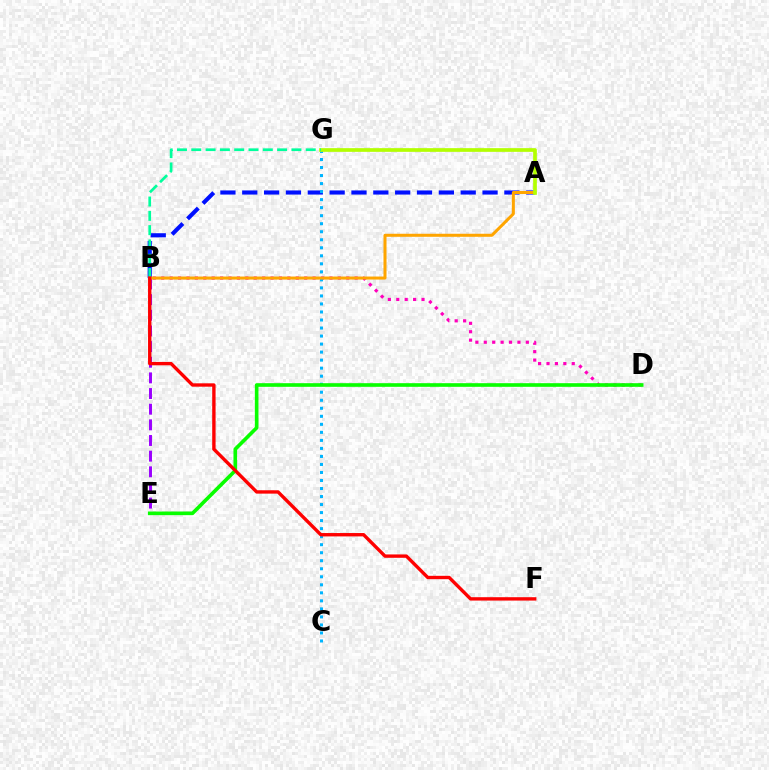{('B', 'E'): [{'color': '#9b00ff', 'line_style': 'dashed', 'thickness': 2.13}], ('A', 'B'): [{'color': '#0010ff', 'line_style': 'dashed', 'thickness': 2.97}, {'color': '#ffa500', 'line_style': 'solid', 'thickness': 2.18}], ('B', 'D'): [{'color': '#ff00bd', 'line_style': 'dotted', 'thickness': 2.29}], ('C', 'G'): [{'color': '#00b5ff', 'line_style': 'dotted', 'thickness': 2.18}], ('D', 'E'): [{'color': '#08ff00', 'line_style': 'solid', 'thickness': 2.62}], ('A', 'G'): [{'color': '#b3ff00', 'line_style': 'solid', 'thickness': 2.66}], ('B', 'G'): [{'color': '#00ff9d', 'line_style': 'dashed', 'thickness': 1.94}], ('B', 'F'): [{'color': '#ff0000', 'line_style': 'solid', 'thickness': 2.43}]}